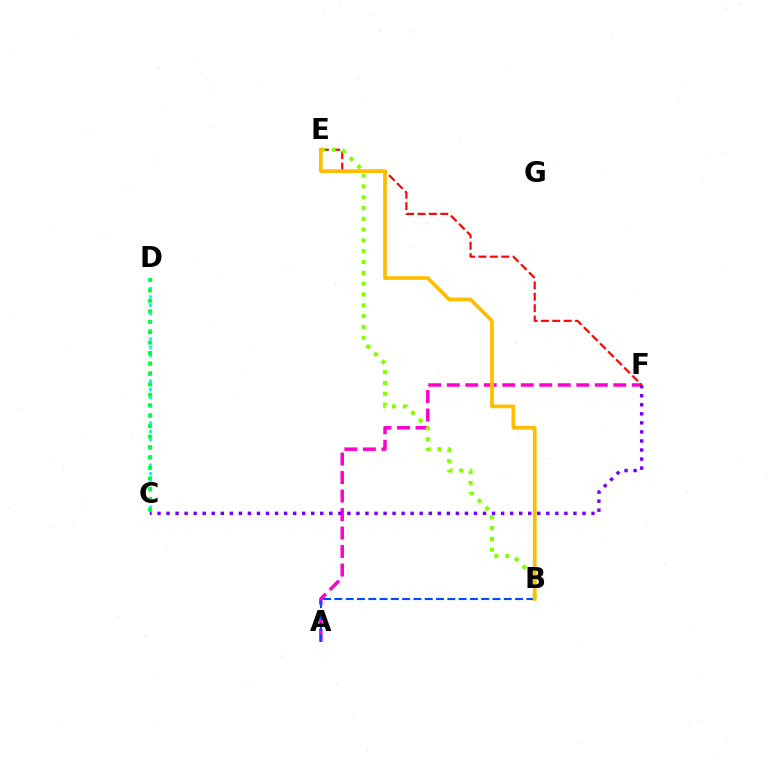{('C', 'D'): [{'color': '#00fff6', 'line_style': 'dotted', 'thickness': 2.28}, {'color': '#00ff39', 'line_style': 'dotted', 'thickness': 2.84}], ('A', 'F'): [{'color': '#ff00cf', 'line_style': 'dashed', 'thickness': 2.51}], ('E', 'F'): [{'color': '#ff0000', 'line_style': 'dashed', 'thickness': 1.55}], ('C', 'F'): [{'color': '#7200ff', 'line_style': 'dotted', 'thickness': 2.46}], ('A', 'B'): [{'color': '#004bff', 'line_style': 'dashed', 'thickness': 1.53}], ('B', 'E'): [{'color': '#84ff00', 'line_style': 'dotted', 'thickness': 2.94}, {'color': '#ffbd00', 'line_style': 'solid', 'thickness': 2.67}]}